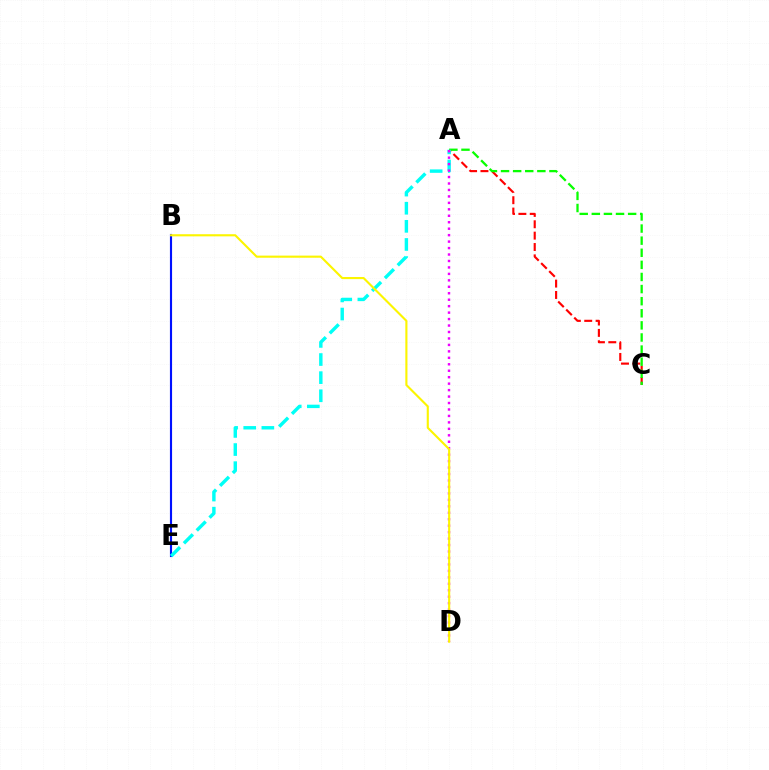{('B', 'E'): [{'color': '#0010ff', 'line_style': 'solid', 'thickness': 1.54}], ('A', 'C'): [{'color': '#ff0000', 'line_style': 'dashed', 'thickness': 1.54}, {'color': '#08ff00', 'line_style': 'dashed', 'thickness': 1.64}], ('A', 'E'): [{'color': '#00fff6', 'line_style': 'dashed', 'thickness': 2.46}], ('A', 'D'): [{'color': '#ee00ff', 'line_style': 'dotted', 'thickness': 1.75}], ('B', 'D'): [{'color': '#fcf500', 'line_style': 'solid', 'thickness': 1.53}]}